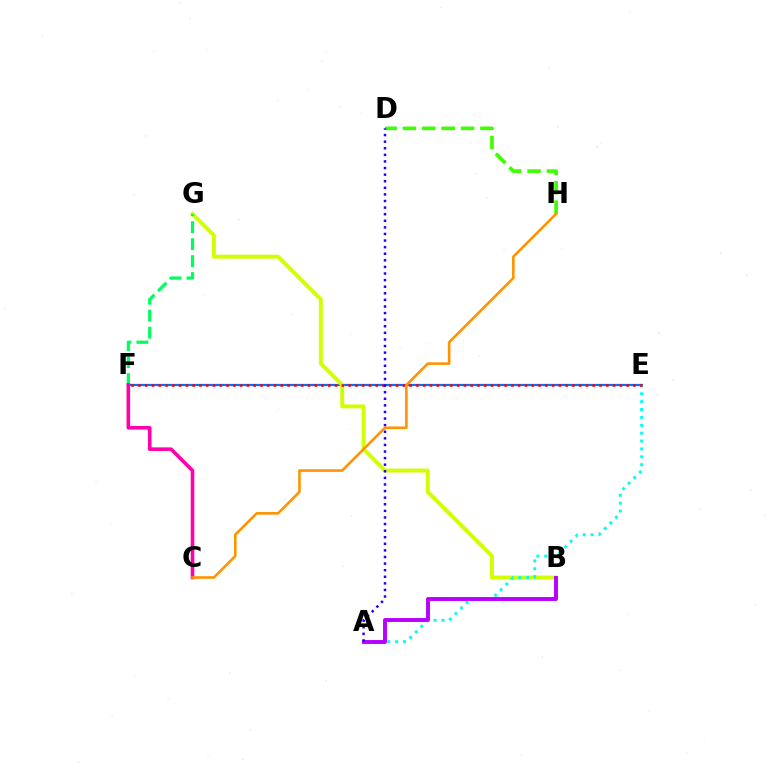{('E', 'F'): [{'color': '#0074ff', 'line_style': 'solid', 'thickness': 1.62}, {'color': '#ff0000', 'line_style': 'dotted', 'thickness': 1.84}], ('B', 'G'): [{'color': '#d1ff00', 'line_style': 'solid', 'thickness': 2.83}], ('A', 'E'): [{'color': '#00fff6', 'line_style': 'dotted', 'thickness': 2.14}], ('F', 'G'): [{'color': '#00ff5c', 'line_style': 'dashed', 'thickness': 2.3}], ('A', 'B'): [{'color': '#b900ff', 'line_style': 'solid', 'thickness': 2.82}], ('C', 'F'): [{'color': '#ff00ac', 'line_style': 'solid', 'thickness': 2.59}], ('D', 'H'): [{'color': '#3dff00', 'line_style': 'dashed', 'thickness': 2.63}], ('A', 'D'): [{'color': '#2500ff', 'line_style': 'dotted', 'thickness': 1.79}], ('C', 'H'): [{'color': '#ff9400', 'line_style': 'solid', 'thickness': 1.88}]}